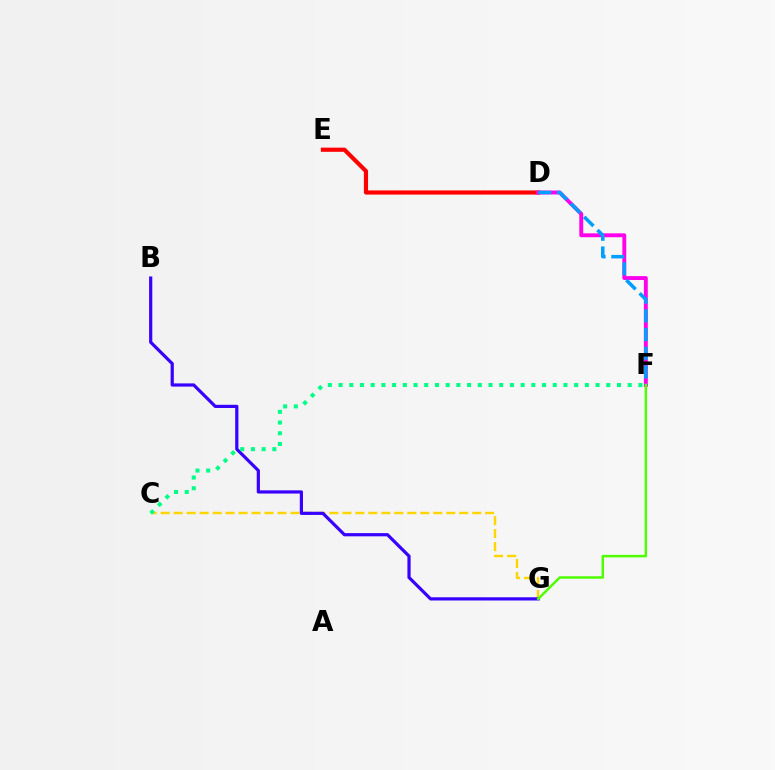{('D', 'E'): [{'color': '#ff0000', 'line_style': 'solid', 'thickness': 3.0}], ('D', 'F'): [{'color': '#ff00ed', 'line_style': 'solid', 'thickness': 2.81}, {'color': '#009eff', 'line_style': 'dashed', 'thickness': 2.54}], ('C', 'G'): [{'color': '#ffd500', 'line_style': 'dashed', 'thickness': 1.76}], ('B', 'G'): [{'color': '#3700ff', 'line_style': 'solid', 'thickness': 2.3}], ('F', 'G'): [{'color': '#4fff00', 'line_style': 'solid', 'thickness': 1.79}], ('C', 'F'): [{'color': '#00ff86', 'line_style': 'dotted', 'thickness': 2.91}]}